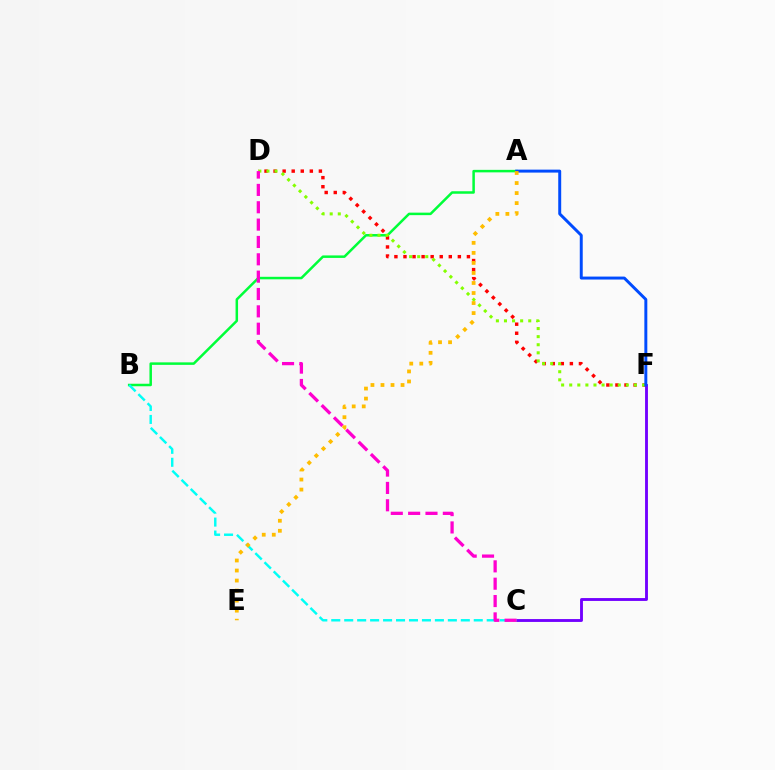{('D', 'F'): [{'color': '#ff0000', 'line_style': 'dotted', 'thickness': 2.46}, {'color': '#84ff00', 'line_style': 'dotted', 'thickness': 2.2}], ('A', 'B'): [{'color': '#00ff39', 'line_style': 'solid', 'thickness': 1.8}], ('C', 'F'): [{'color': '#7200ff', 'line_style': 'solid', 'thickness': 2.06}], ('B', 'C'): [{'color': '#00fff6', 'line_style': 'dashed', 'thickness': 1.76}], ('A', 'F'): [{'color': '#004bff', 'line_style': 'solid', 'thickness': 2.13}], ('C', 'D'): [{'color': '#ff00cf', 'line_style': 'dashed', 'thickness': 2.36}], ('A', 'E'): [{'color': '#ffbd00', 'line_style': 'dotted', 'thickness': 2.73}]}